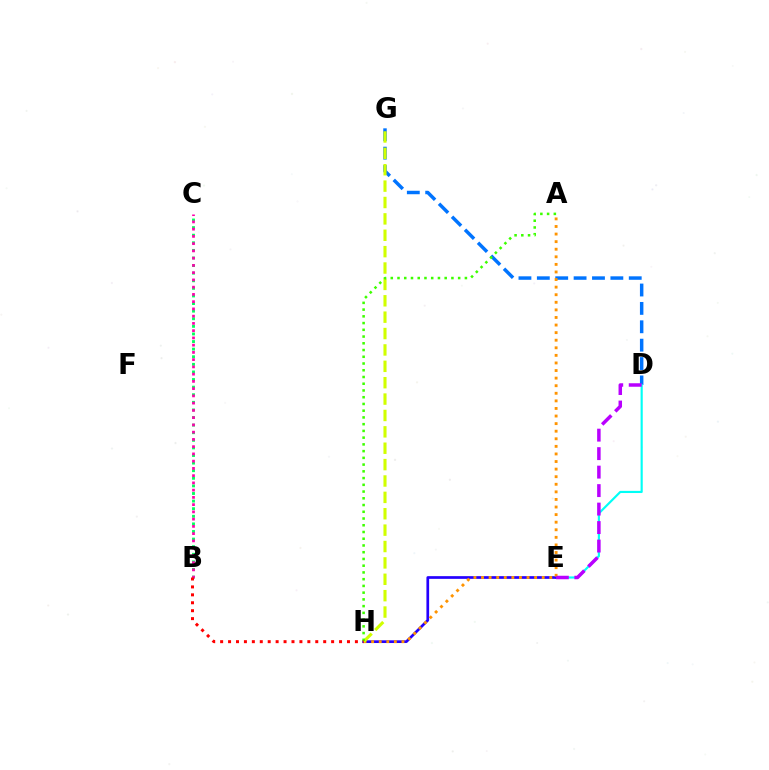{('D', 'G'): [{'color': '#0074ff', 'line_style': 'dashed', 'thickness': 2.5}], ('D', 'E'): [{'color': '#00fff6', 'line_style': 'solid', 'thickness': 1.55}, {'color': '#b900ff', 'line_style': 'dashed', 'thickness': 2.51}], ('B', 'C'): [{'color': '#00ff5c', 'line_style': 'dotted', 'thickness': 2.06}, {'color': '#ff00ac', 'line_style': 'dotted', 'thickness': 1.97}], ('E', 'H'): [{'color': '#2500ff', 'line_style': 'solid', 'thickness': 1.95}], ('A', 'H'): [{'color': '#ff9400', 'line_style': 'dotted', 'thickness': 2.06}, {'color': '#3dff00', 'line_style': 'dotted', 'thickness': 1.83}], ('G', 'H'): [{'color': '#d1ff00', 'line_style': 'dashed', 'thickness': 2.23}], ('B', 'H'): [{'color': '#ff0000', 'line_style': 'dotted', 'thickness': 2.15}]}